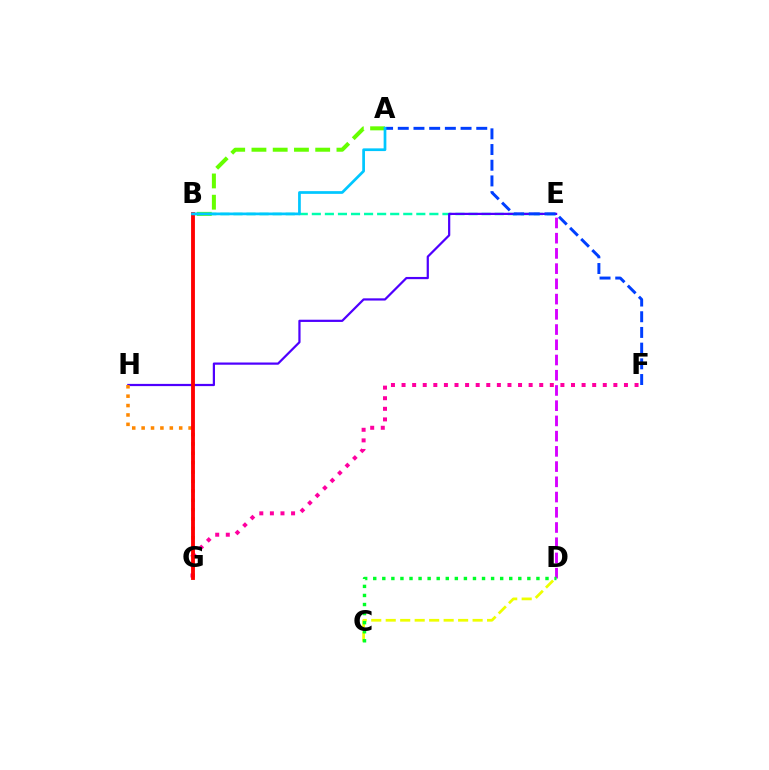{('A', 'B'): [{'color': '#66ff00', 'line_style': 'dashed', 'thickness': 2.89}, {'color': '#00c7ff', 'line_style': 'solid', 'thickness': 1.96}], ('B', 'E'): [{'color': '#00ffaf', 'line_style': 'dashed', 'thickness': 1.77}], ('E', 'H'): [{'color': '#4f00ff', 'line_style': 'solid', 'thickness': 1.6}], ('G', 'H'): [{'color': '#ff8800', 'line_style': 'dotted', 'thickness': 2.55}], ('C', 'D'): [{'color': '#eeff00', 'line_style': 'dashed', 'thickness': 1.97}, {'color': '#00ff27', 'line_style': 'dotted', 'thickness': 2.46}], ('D', 'E'): [{'color': '#d600ff', 'line_style': 'dashed', 'thickness': 2.07}], ('F', 'G'): [{'color': '#ff00a0', 'line_style': 'dotted', 'thickness': 2.88}], ('A', 'F'): [{'color': '#003fff', 'line_style': 'dashed', 'thickness': 2.13}], ('B', 'G'): [{'color': '#ff0000', 'line_style': 'solid', 'thickness': 2.77}]}